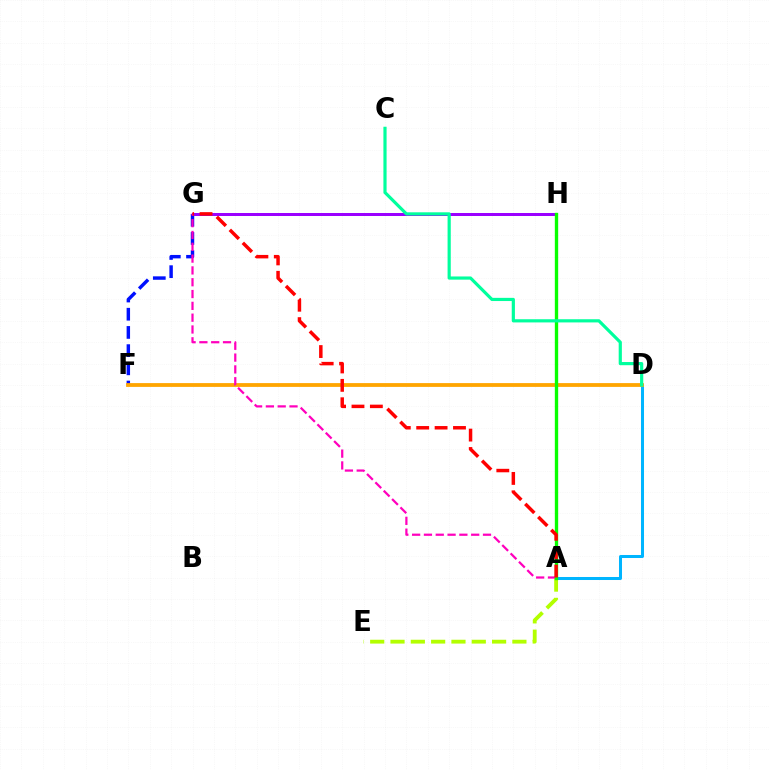{('A', 'E'): [{'color': '#b3ff00', 'line_style': 'dashed', 'thickness': 2.76}], ('F', 'G'): [{'color': '#0010ff', 'line_style': 'dashed', 'thickness': 2.47}], ('G', 'H'): [{'color': '#9b00ff', 'line_style': 'solid', 'thickness': 2.16}], ('A', 'D'): [{'color': '#00b5ff', 'line_style': 'solid', 'thickness': 2.17}], ('D', 'F'): [{'color': '#ffa500', 'line_style': 'solid', 'thickness': 2.73}], ('A', 'G'): [{'color': '#ff00bd', 'line_style': 'dashed', 'thickness': 1.6}, {'color': '#ff0000', 'line_style': 'dashed', 'thickness': 2.5}], ('A', 'H'): [{'color': '#08ff00', 'line_style': 'solid', 'thickness': 2.41}], ('C', 'D'): [{'color': '#00ff9d', 'line_style': 'solid', 'thickness': 2.29}]}